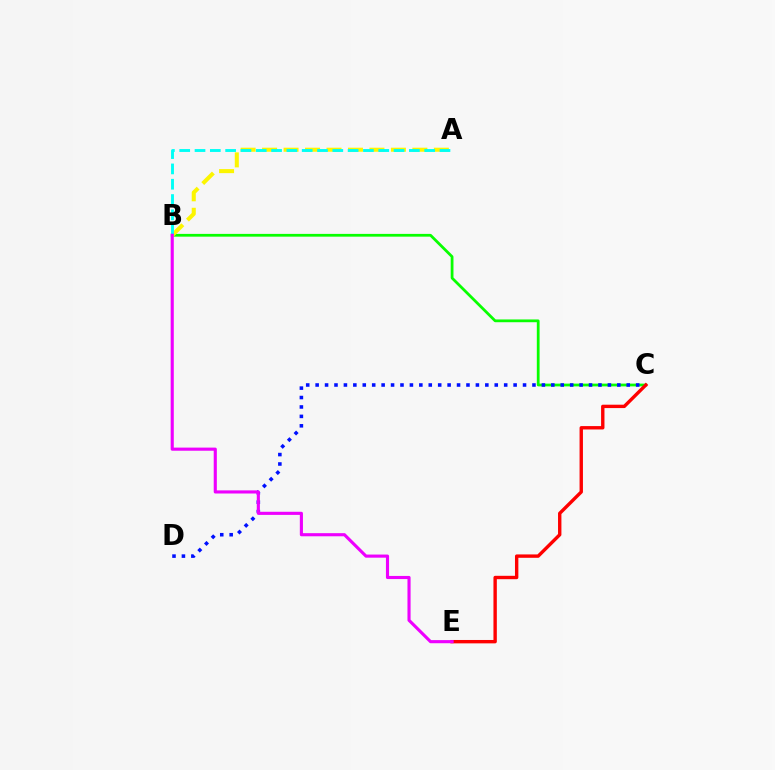{('B', 'C'): [{'color': '#08ff00', 'line_style': 'solid', 'thickness': 1.99}], ('C', 'D'): [{'color': '#0010ff', 'line_style': 'dotted', 'thickness': 2.56}], ('A', 'B'): [{'color': '#fcf500', 'line_style': 'dashed', 'thickness': 2.92}, {'color': '#00fff6', 'line_style': 'dashed', 'thickness': 2.08}], ('C', 'E'): [{'color': '#ff0000', 'line_style': 'solid', 'thickness': 2.43}], ('B', 'E'): [{'color': '#ee00ff', 'line_style': 'solid', 'thickness': 2.25}]}